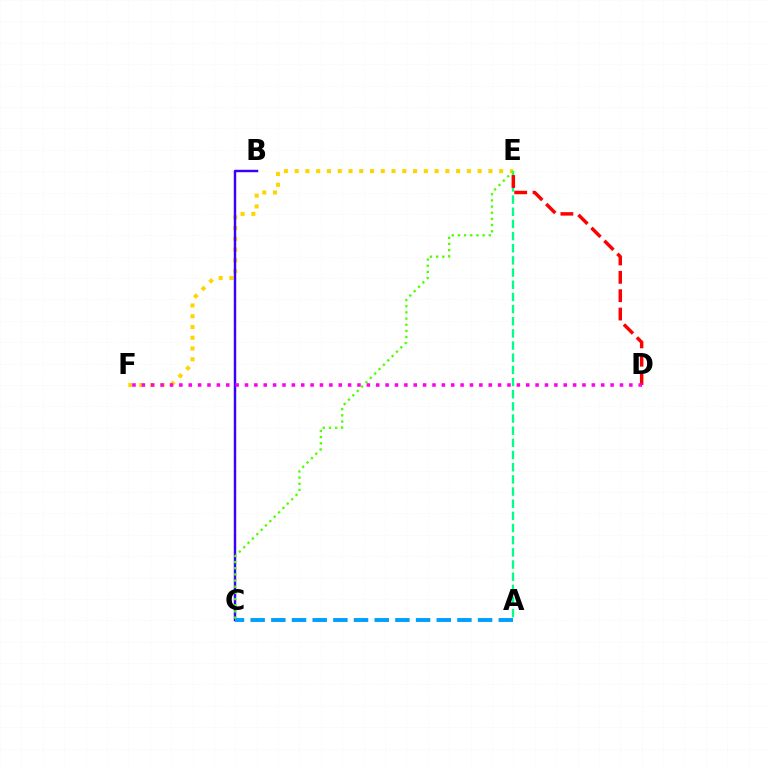{('E', 'F'): [{'color': '#ffd500', 'line_style': 'dotted', 'thickness': 2.92}], ('A', 'E'): [{'color': '#00ff86', 'line_style': 'dashed', 'thickness': 1.65}], ('D', 'E'): [{'color': '#ff0000', 'line_style': 'dashed', 'thickness': 2.49}], ('B', 'C'): [{'color': '#3700ff', 'line_style': 'solid', 'thickness': 1.76}], ('A', 'C'): [{'color': '#009eff', 'line_style': 'dashed', 'thickness': 2.81}], ('D', 'F'): [{'color': '#ff00ed', 'line_style': 'dotted', 'thickness': 2.55}], ('C', 'E'): [{'color': '#4fff00', 'line_style': 'dotted', 'thickness': 1.68}]}